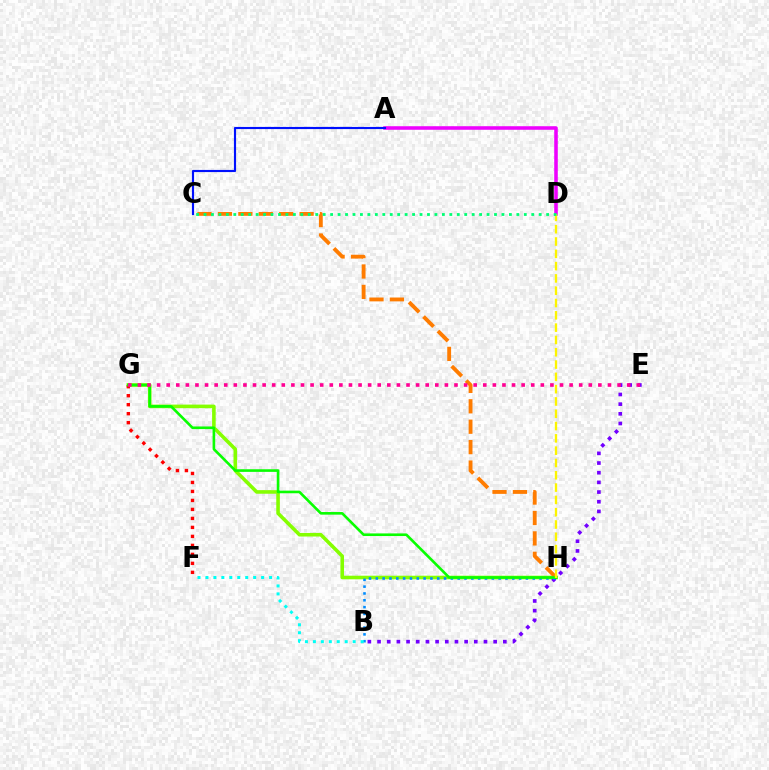{('G', 'H'): [{'color': '#84ff00', 'line_style': 'solid', 'thickness': 2.58}, {'color': '#08ff00', 'line_style': 'solid', 'thickness': 1.89}], ('C', 'H'): [{'color': '#ff7c00', 'line_style': 'dashed', 'thickness': 2.77}], ('A', 'D'): [{'color': '#ee00ff', 'line_style': 'solid', 'thickness': 2.56}], ('B', 'E'): [{'color': '#7200ff', 'line_style': 'dotted', 'thickness': 2.63}], ('B', 'H'): [{'color': '#008cff', 'line_style': 'dotted', 'thickness': 1.85}], ('F', 'G'): [{'color': '#ff0000', 'line_style': 'dotted', 'thickness': 2.44}], ('B', 'F'): [{'color': '#00fff6', 'line_style': 'dotted', 'thickness': 2.16}], ('A', 'C'): [{'color': '#0010ff', 'line_style': 'solid', 'thickness': 1.55}], ('E', 'G'): [{'color': '#ff0094', 'line_style': 'dotted', 'thickness': 2.61}], ('D', 'H'): [{'color': '#fcf500', 'line_style': 'dashed', 'thickness': 1.67}], ('C', 'D'): [{'color': '#00ff74', 'line_style': 'dotted', 'thickness': 2.02}]}